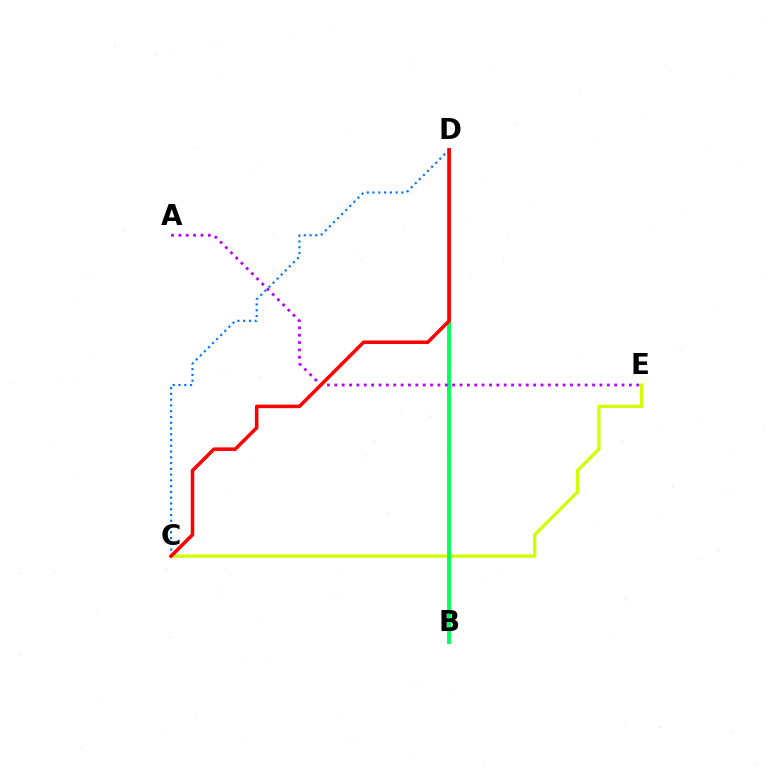{('C', 'E'): [{'color': '#d1ff00', 'line_style': 'solid', 'thickness': 2.36}], ('C', 'D'): [{'color': '#0074ff', 'line_style': 'dotted', 'thickness': 1.57}, {'color': '#ff0000', 'line_style': 'solid', 'thickness': 2.55}], ('B', 'D'): [{'color': '#00ff5c', 'line_style': 'solid', 'thickness': 2.78}], ('A', 'E'): [{'color': '#b900ff', 'line_style': 'dotted', 'thickness': 2.0}]}